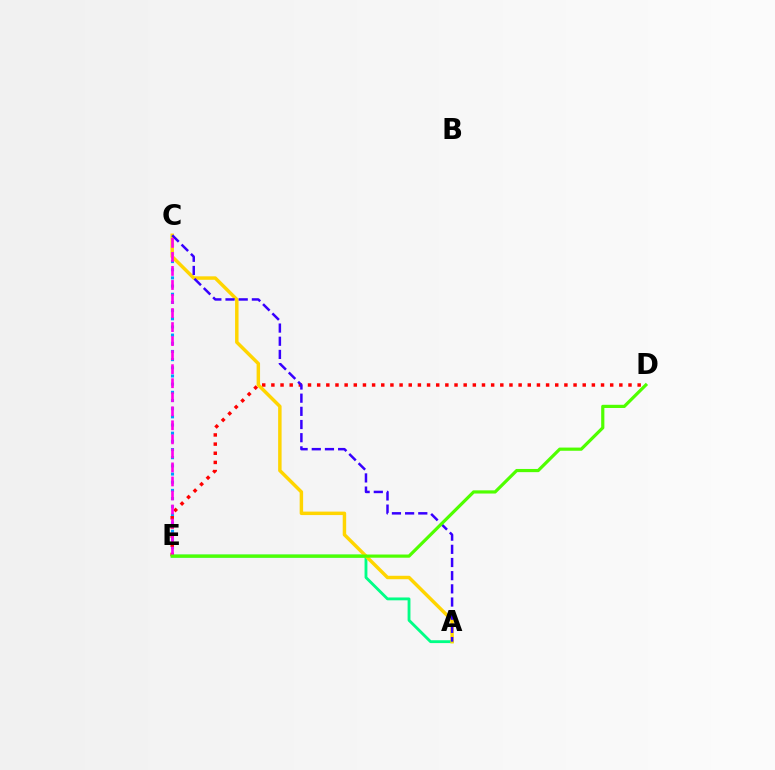{('A', 'E'): [{'color': '#00ff86', 'line_style': 'solid', 'thickness': 2.05}], ('C', 'E'): [{'color': '#009eff', 'line_style': 'dotted', 'thickness': 2.22}, {'color': '#ff00ed', 'line_style': 'dashed', 'thickness': 1.91}], ('D', 'E'): [{'color': '#ff0000', 'line_style': 'dotted', 'thickness': 2.49}, {'color': '#4fff00', 'line_style': 'solid', 'thickness': 2.3}], ('A', 'C'): [{'color': '#ffd500', 'line_style': 'solid', 'thickness': 2.49}, {'color': '#3700ff', 'line_style': 'dashed', 'thickness': 1.79}]}